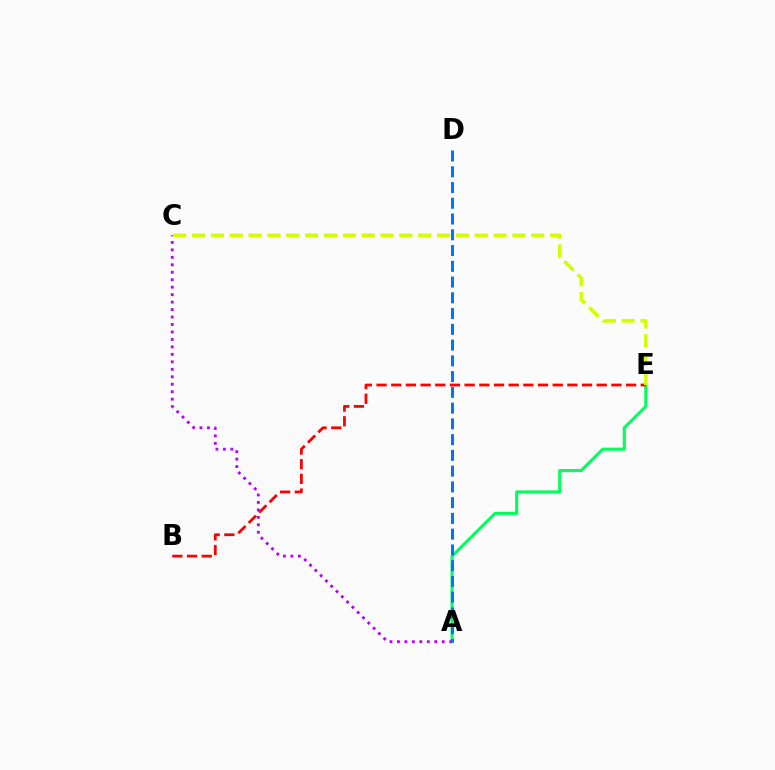{('A', 'E'): [{'color': '#00ff5c', 'line_style': 'solid', 'thickness': 2.23}], ('A', 'C'): [{'color': '#b900ff', 'line_style': 'dotted', 'thickness': 2.03}], ('A', 'D'): [{'color': '#0074ff', 'line_style': 'dashed', 'thickness': 2.14}], ('B', 'E'): [{'color': '#ff0000', 'line_style': 'dashed', 'thickness': 1.99}], ('C', 'E'): [{'color': '#d1ff00', 'line_style': 'dashed', 'thickness': 2.56}]}